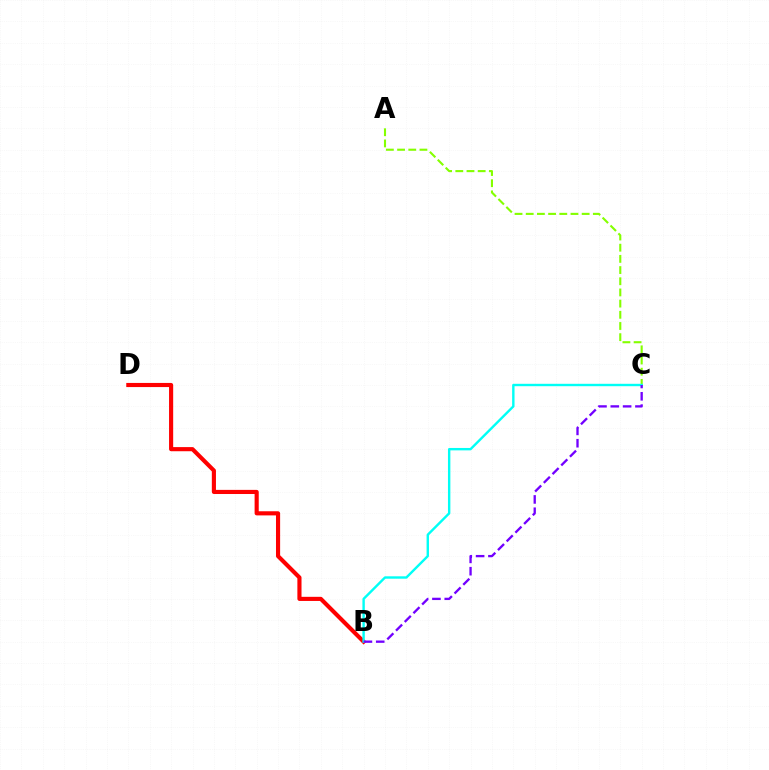{('B', 'D'): [{'color': '#ff0000', 'line_style': 'solid', 'thickness': 2.98}], ('A', 'C'): [{'color': '#84ff00', 'line_style': 'dashed', 'thickness': 1.52}], ('B', 'C'): [{'color': '#00fff6', 'line_style': 'solid', 'thickness': 1.73}, {'color': '#7200ff', 'line_style': 'dashed', 'thickness': 1.67}]}